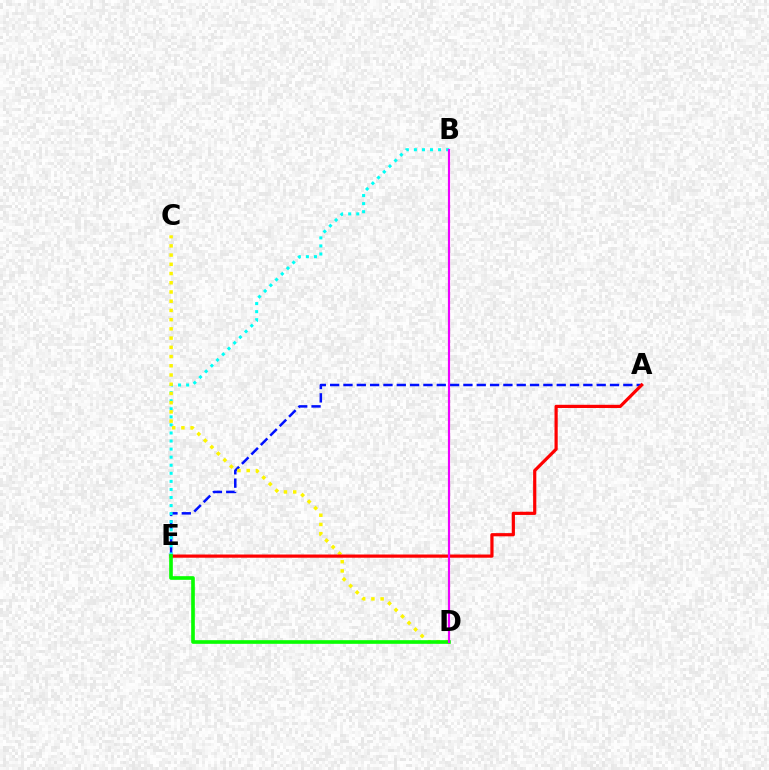{('A', 'E'): [{'color': '#0010ff', 'line_style': 'dashed', 'thickness': 1.81}, {'color': '#ff0000', 'line_style': 'solid', 'thickness': 2.3}], ('B', 'E'): [{'color': '#00fff6', 'line_style': 'dotted', 'thickness': 2.19}], ('C', 'D'): [{'color': '#fcf500', 'line_style': 'dotted', 'thickness': 2.51}], ('D', 'E'): [{'color': '#08ff00', 'line_style': 'solid', 'thickness': 2.63}], ('B', 'D'): [{'color': '#ee00ff', 'line_style': 'solid', 'thickness': 1.57}]}